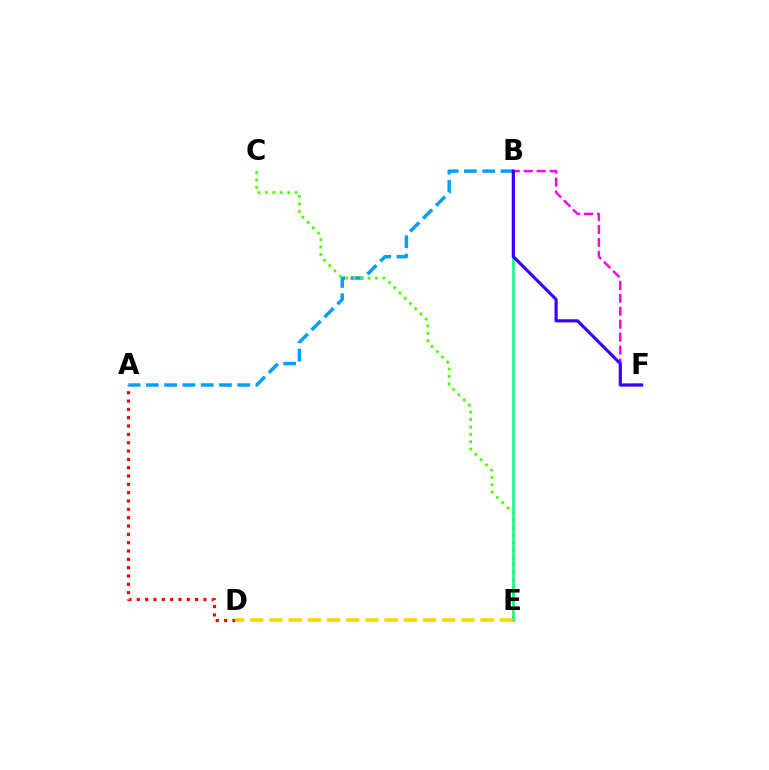{('A', 'D'): [{'color': '#ff0000', 'line_style': 'dotted', 'thickness': 2.26}], ('B', 'F'): [{'color': '#ff00ed', 'line_style': 'dashed', 'thickness': 1.76}, {'color': '#3700ff', 'line_style': 'solid', 'thickness': 2.28}], ('A', 'B'): [{'color': '#009eff', 'line_style': 'dashed', 'thickness': 2.48}], ('C', 'E'): [{'color': '#4fff00', 'line_style': 'dotted', 'thickness': 2.02}], ('B', 'E'): [{'color': '#00ff86', 'line_style': 'solid', 'thickness': 1.81}], ('D', 'E'): [{'color': '#ffd500', 'line_style': 'dashed', 'thickness': 2.61}]}